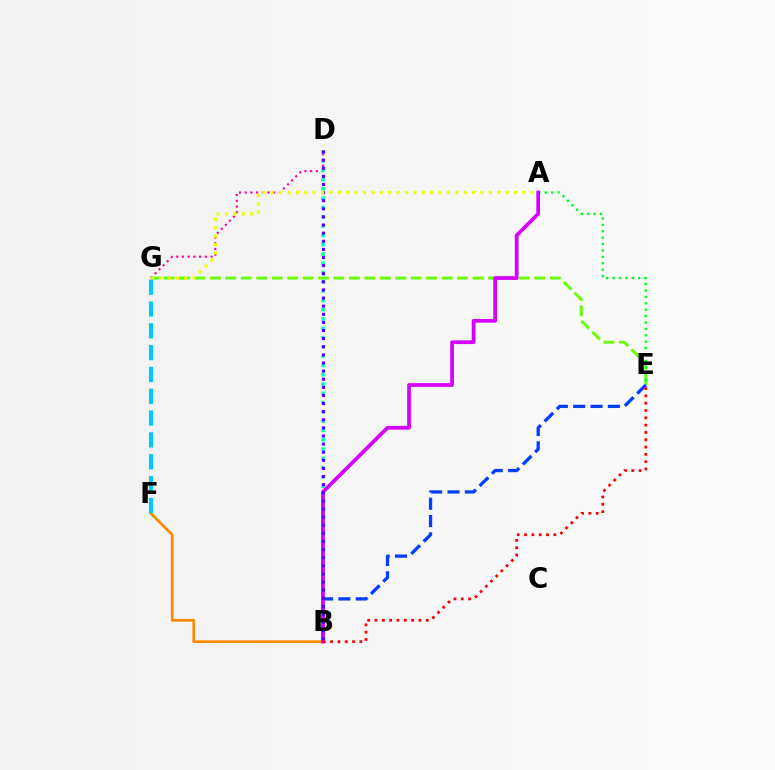{('B', 'F'): [{'color': '#ff8800', 'line_style': 'solid', 'thickness': 1.93}], ('D', 'G'): [{'color': '#ff00a0', 'line_style': 'dotted', 'thickness': 1.55}], ('E', 'G'): [{'color': '#66ff00', 'line_style': 'dashed', 'thickness': 2.1}], ('B', 'D'): [{'color': '#00ffaf', 'line_style': 'dotted', 'thickness': 2.52}, {'color': '#4f00ff', 'line_style': 'dotted', 'thickness': 2.2}], ('B', 'E'): [{'color': '#003fff', 'line_style': 'dashed', 'thickness': 2.36}, {'color': '#ff0000', 'line_style': 'dotted', 'thickness': 1.99}], ('A', 'E'): [{'color': '#00ff27', 'line_style': 'dotted', 'thickness': 1.74}], ('A', 'B'): [{'color': '#d600ff', 'line_style': 'solid', 'thickness': 2.69}], ('A', 'G'): [{'color': '#eeff00', 'line_style': 'dotted', 'thickness': 2.28}], ('F', 'G'): [{'color': '#00c7ff', 'line_style': 'dashed', 'thickness': 2.96}]}